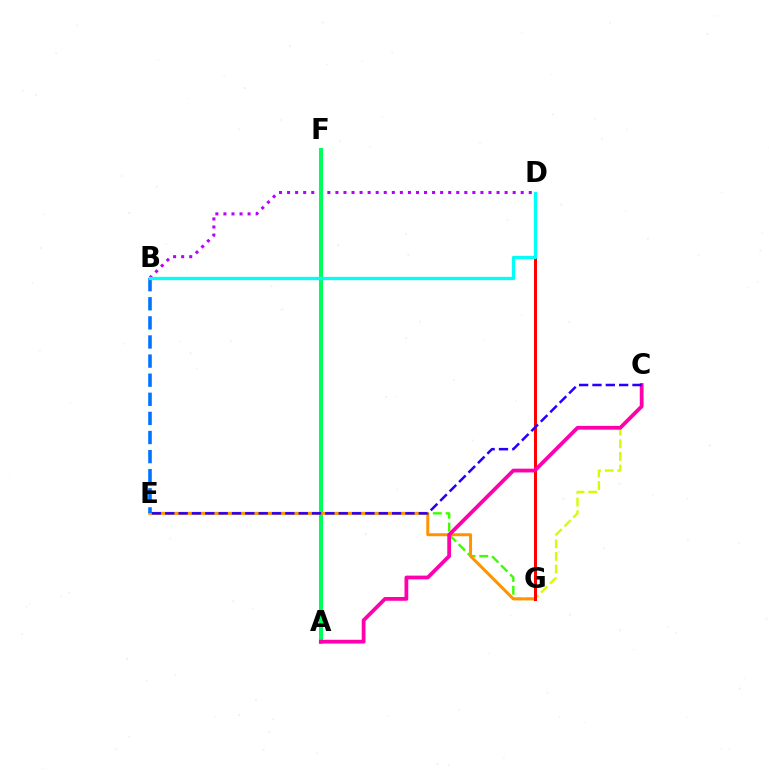{('E', 'G'): [{'color': '#3dff00', 'line_style': 'dashed', 'thickness': 1.74}, {'color': '#ff9400', 'line_style': 'solid', 'thickness': 2.16}], ('B', 'D'): [{'color': '#b900ff', 'line_style': 'dotted', 'thickness': 2.19}, {'color': '#00fff6', 'line_style': 'solid', 'thickness': 2.37}], ('A', 'F'): [{'color': '#00ff5c', 'line_style': 'solid', 'thickness': 2.92}], ('C', 'G'): [{'color': '#d1ff00', 'line_style': 'dashed', 'thickness': 1.72}], ('B', 'E'): [{'color': '#0074ff', 'line_style': 'dashed', 'thickness': 2.6}], ('D', 'G'): [{'color': '#ff0000', 'line_style': 'solid', 'thickness': 2.16}], ('A', 'C'): [{'color': '#ff00ac', 'line_style': 'solid', 'thickness': 2.72}], ('C', 'E'): [{'color': '#2500ff', 'line_style': 'dashed', 'thickness': 1.81}]}